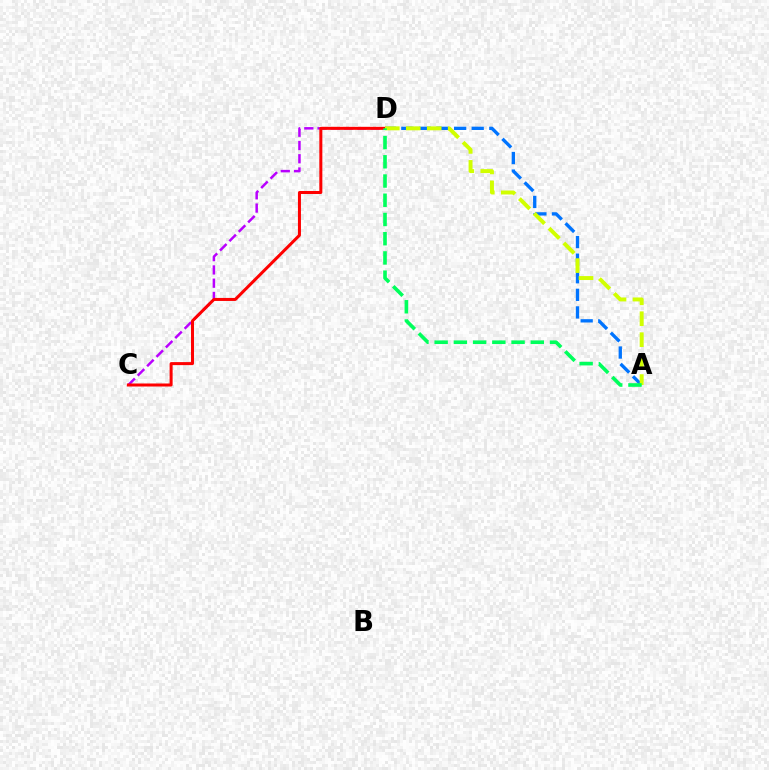{('C', 'D'): [{'color': '#b900ff', 'line_style': 'dashed', 'thickness': 1.8}, {'color': '#ff0000', 'line_style': 'solid', 'thickness': 2.17}], ('A', 'D'): [{'color': '#0074ff', 'line_style': 'dashed', 'thickness': 2.39}, {'color': '#d1ff00', 'line_style': 'dashed', 'thickness': 2.85}, {'color': '#00ff5c', 'line_style': 'dashed', 'thickness': 2.61}]}